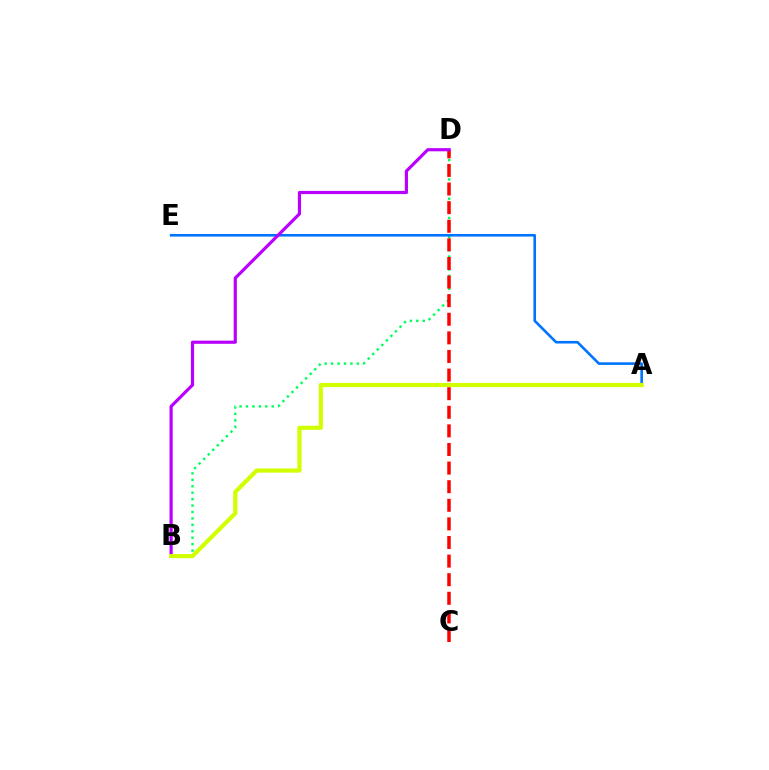{('B', 'D'): [{'color': '#00ff5c', 'line_style': 'dotted', 'thickness': 1.75}, {'color': '#b900ff', 'line_style': 'solid', 'thickness': 2.29}], ('C', 'D'): [{'color': '#ff0000', 'line_style': 'dashed', 'thickness': 2.53}], ('A', 'E'): [{'color': '#0074ff', 'line_style': 'solid', 'thickness': 1.88}], ('A', 'B'): [{'color': '#d1ff00', 'line_style': 'solid', 'thickness': 3.0}]}